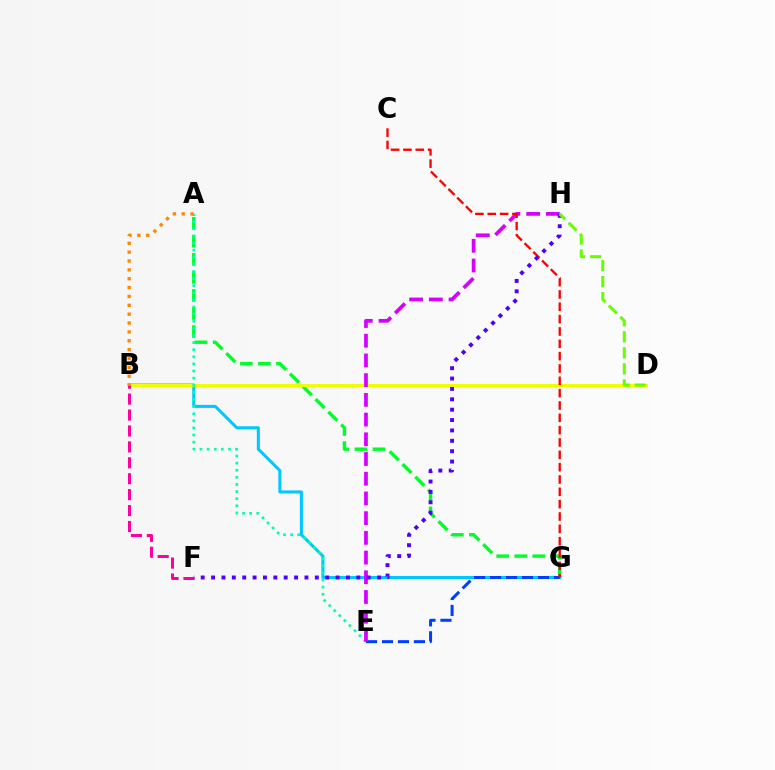{('B', 'G'): [{'color': '#00c7ff', 'line_style': 'solid', 'thickness': 2.18}], ('A', 'G'): [{'color': '#00ff27', 'line_style': 'dashed', 'thickness': 2.45}], ('B', 'D'): [{'color': '#eeff00', 'line_style': 'solid', 'thickness': 2.26}], ('A', 'E'): [{'color': '#00ffaf', 'line_style': 'dotted', 'thickness': 1.93}], ('E', 'G'): [{'color': '#003fff', 'line_style': 'dashed', 'thickness': 2.17}], ('E', 'H'): [{'color': '#d600ff', 'line_style': 'dashed', 'thickness': 2.68}], ('B', 'F'): [{'color': '#ff00a0', 'line_style': 'dashed', 'thickness': 2.16}], ('A', 'B'): [{'color': '#ff8800', 'line_style': 'dotted', 'thickness': 2.41}], ('C', 'G'): [{'color': '#ff0000', 'line_style': 'dashed', 'thickness': 1.68}], ('F', 'H'): [{'color': '#4f00ff', 'line_style': 'dotted', 'thickness': 2.82}], ('D', 'H'): [{'color': '#66ff00', 'line_style': 'dashed', 'thickness': 2.18}]}